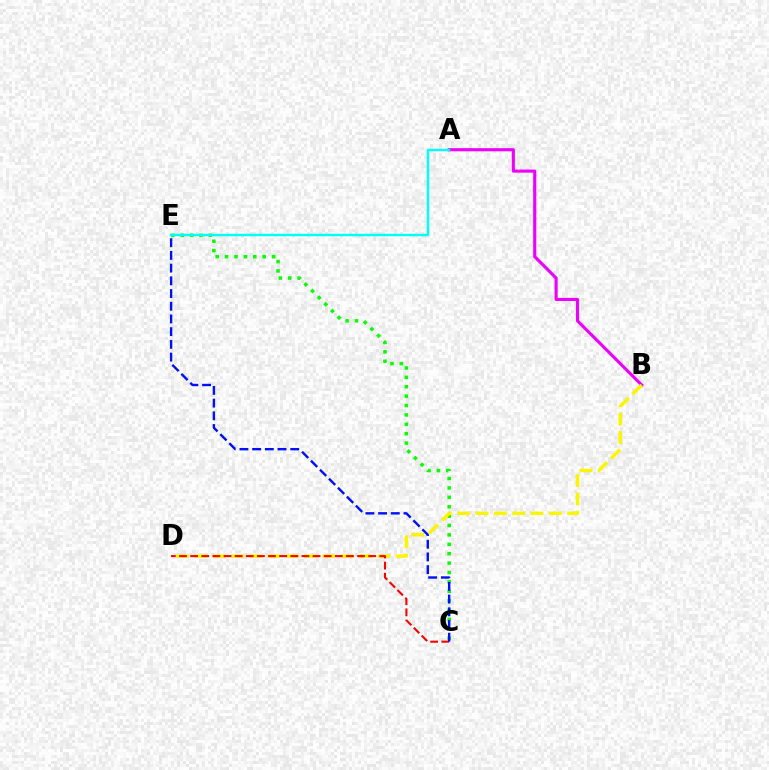{('A', 'B'): [{'color': '#ee00ff', 'line_style': 'solid', 'thickness': 2.25}], ('C', 'E'): [{'color': '#08ff00', 'line_style': 'dotted', 'thickness': 2.55}, {'color': '#0010ff', 'line_style': 'dashed', 'thickness': 1.73}], ('B', 'D'): [{'color': '#fcf500', 'line_style': 'dashed', 'thickness': 2.49}], ('A', 'E'): [{'color': '#00fff6', 'line_style': 'solid', 'thickness': 1.75}], ('C', 'D'): [{'color': '#ff0000', 'line_style': 'dashed', 'thickness': 1.51}]}